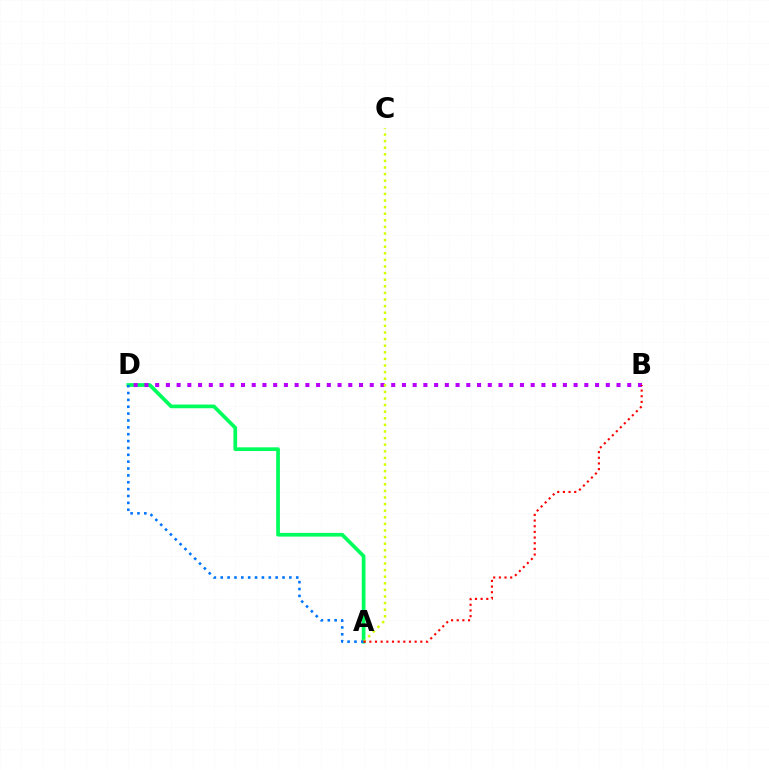{('A', 'D'): [{'color': '#00ff5c', 'line_style': 'solid', 'thickness': 2.67}, {'color': '#0074ff', 'line_style': 'dotted', 'thickness': 1.87}], ('B', 'D'): [{'color': '#b900ff', 'line_style': 'dotted', 'thickness': 2.92}], ('A', 'C'): [{'color': '#d1ff00', 'line_style': 'dotted', 'thickness': 1.79}], ('A', 'B'): [{'color': '#ff0000', 'line_style': 'dotted', 'thickness': 1.54}]}